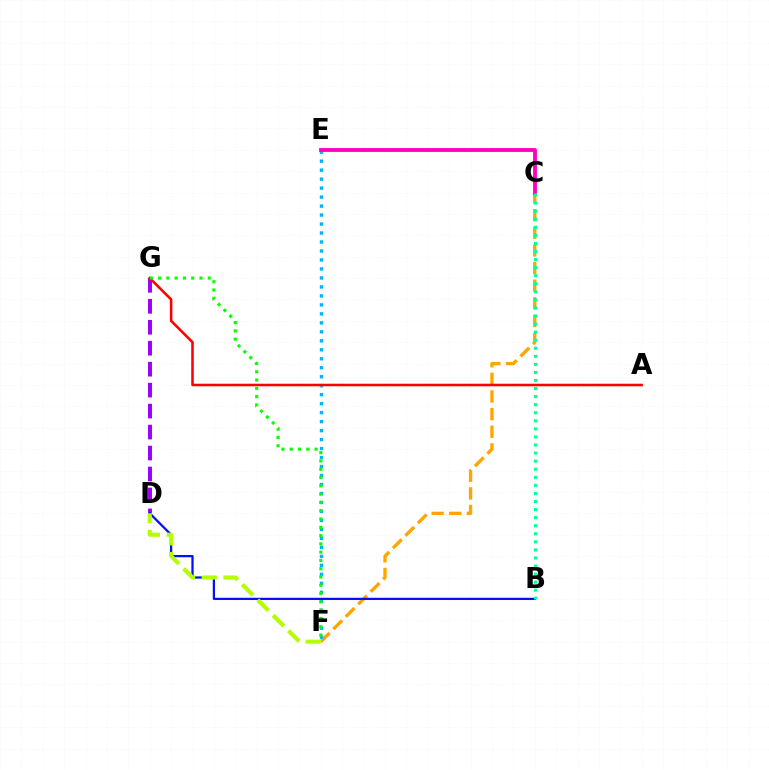{('C', 'F'): [{'color': '#ffa500', 'line_style': 'dashed', 'thickness': 2.4}], ('E', 'F'): [{'color': '#00b5ff', 'line_style': 'dotted', 'thickness': 2.44}], ('D', 'G'): [{'color': '#9b00ff', 'line_style': 'dashed', 'thickness': 2.85}], ('C', 'E'): [{'color': '#ff00bd', 'line_style': 'solid', 'thickness': 2.75}], ('B', 'D'): [{'color': '#0010ff', 'line_style': 'solid', 'thickness': 1.62}], ('A', 'G'): [{'color': '#ff0000', 'line_style': 'solid', 'thickness': 1.84}], ('B', 'C'): [{'color': '#00ff9d', 'line_style': 'dotted', 'thickness': 2.19}], ('F', 'G'): [{'color': '#08ff00', 'line_style': 'dotted', 'thickness': 2.25}], ('D', 'F'): [{'color': '#b3ff00', 'line_style': 'dashed', 'thickness': 2.96}]}